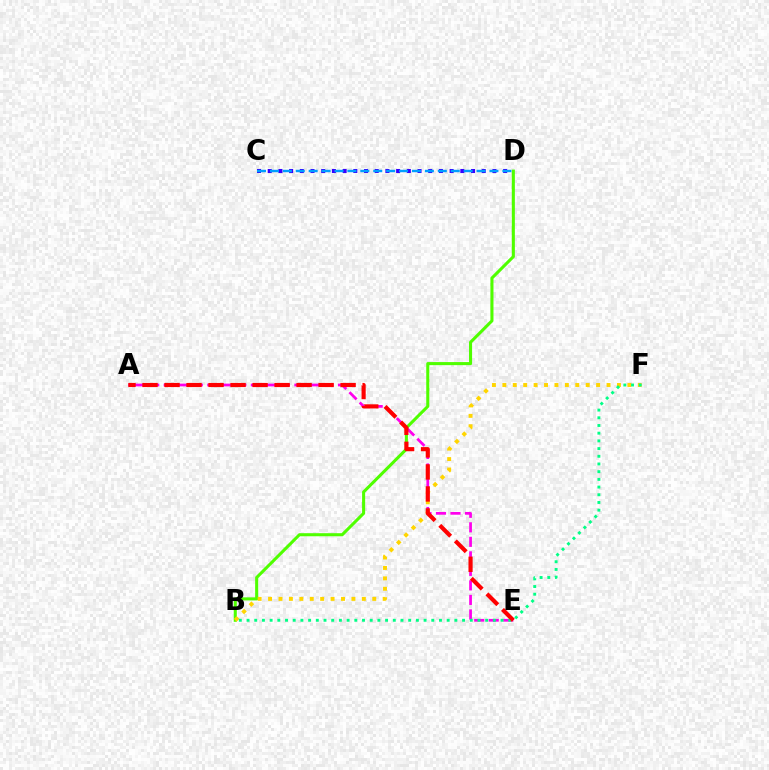{('B', 'D'): [{'color': '#4fff00', 'line_style': 'solid', 'thickness': 2.21}], ('A', 'E'): [{'color': '#ff00ed', 'line_style': 'dashed', 'thickness': 1.97}, {'color': '#ff0000', 'line_style': 'dashed', 'thickness': 2.99}], ('C', 'D'): [{'color': '#3700ff', 'line_style': 'dotted', 'thickness': 2.91}, {'color': '#009eff', 'line_style': 'dashed', 'thickness': 1.75}], ('B', 'F'): [{'color': '#ffd500', 'line_style': 'dotted', 'thickness': 2.83}, {'color': '#00ff86', 'line_style': 'dotted', 'thickness': 2.09}]}